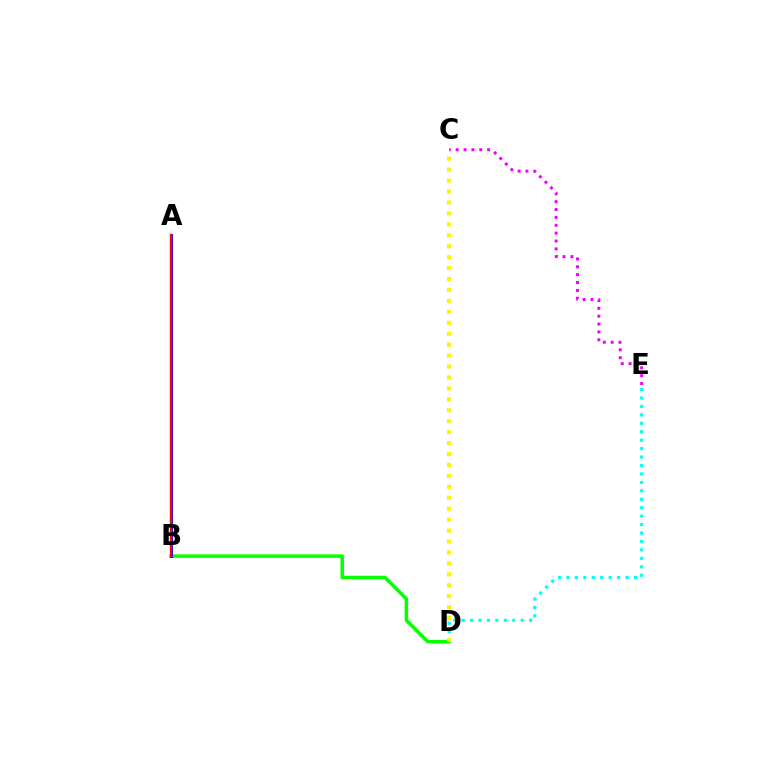{('B', 'D'): [{'color': '#08ff00', 'line_style': 'solid', 'thickness': 2.53}], ('D', 'E'): [{'color': '#00fff6', 'line_style': 'dotted', 'thickness': 2.29}], ('A', 'B'): [{'color': '#0010ff', 'line_style': 'solid', 'thickness': 2.12}, {'color': '#ff0000', 'line_style': 'solid', 'thickness': 1.71}], ('C', 'E'): [{'color': '#ee00ff', 'line_style': 'dotted', 'thickness': 2.14}], ('C', 'D'): [{'color': '#fcf500', 'line_style': 'dotted', 'thickness': 2.97}]}